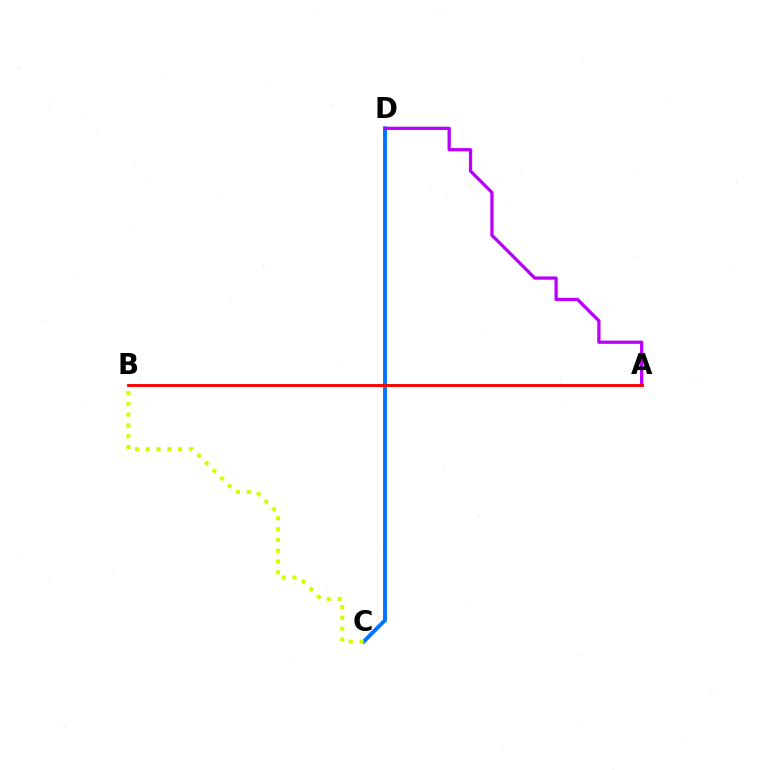{('C', 'D'): [{'color': '#0074ff', 'line_style': 'solid', 'thickness': 2.8}], ('A', 'B'): [{'color': '#00ff5c', 'line_style': 'dotted', 'thickness': 2.15}, {'color': '#ff0000', 'line_style': 'solid', 'thickness': 2.07}], ('A', 'D'): [{'color': '#b900ff', 'line_style': 'solid', 'thickness': 2.35}], ('B', 'C'): [{'color': '#d1ff00', 'line_style': 'dotted', 'thickness': 2.93}]}